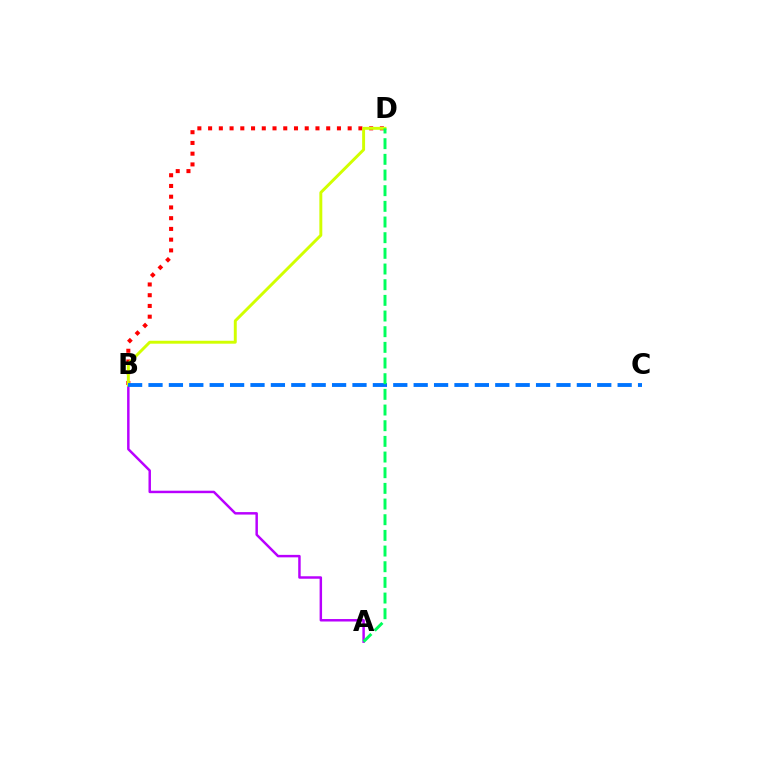{('A', 'B'): [{'color': '#b900ff', 'line_style': 'solid', 'thickness': 1.78}], ('B', 'D'): [{'color': '#ff0000', 'line_style': 'dotted', 'thickness': 2.92}, {'color': '#d1ff00', 'line_style': 'solid', 'thickness': 2.11}], ('B', 'C'): [{'color': '#0074ff', 'line_style': 'dashed', 'thickness': 2.77}], ('A', 'D'): [{'color': '#00ff5c', 'line_style': 'dashed', 'thickness': 2.13}]}